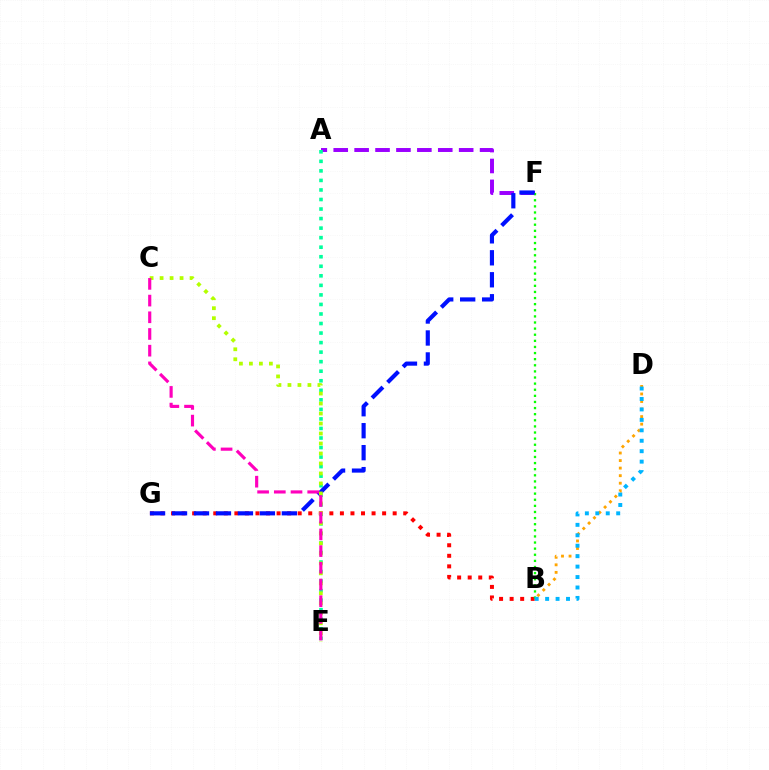{('B', 'D'): [{'color': '#ffa500', 'line_style': 'dotted', 'thickness': 2.05}, {'color': '#00b5ff', 'line_style': 'dotted', 'thickness': 2.84}], ('B', 'G'): [{'color': '#ff0000', 'line_style': 'dotted', 'thickness': 2.87}], ('A', 'F'): [{'color': '#9b00ff', 'line_style': 'dashed', 'thickness': 2.84}], ('B', 'F'): [{'color': '#08ff00', 'line_style': 'dotted', 'thickness': 1.66}], ('A', 'E'): [{'color': '#00ff9d', 'line_style': 'dotted', 'thickness': 2.59}], ('F', 'G'): [{'color': '#0010ff', 'line_style': 'dashed', 'thickness': 2.98}], ('C', 'E'): [{'color': '#b3ff00', 'line_style': 'dotted', 'thickness': 2.71}, {'color': '#ff00bd', 'line_style': 'dashed', 'thickness': 2.27}]}